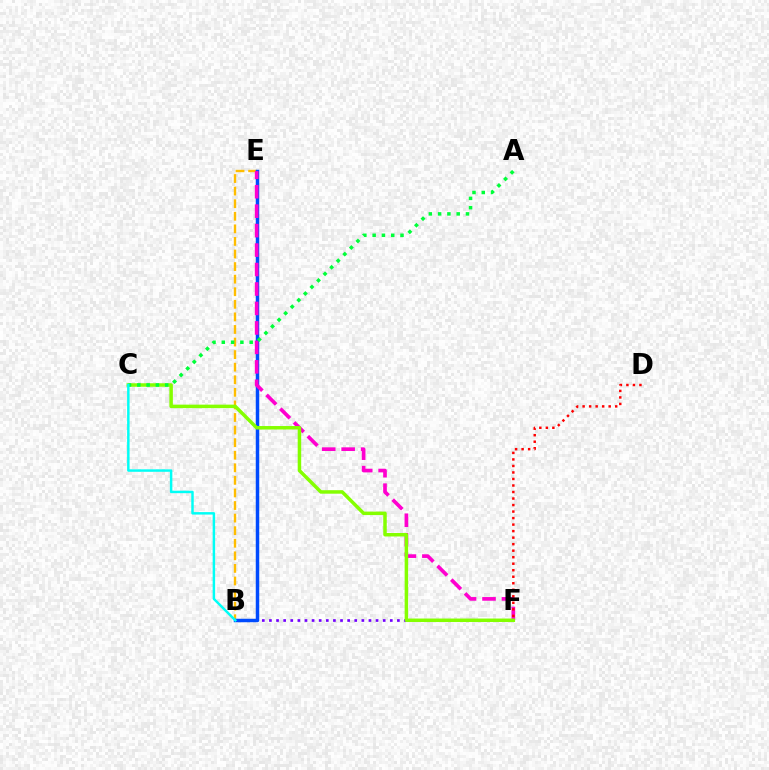{('B', 'F'): [{'color': '#7200ff', 'line_style': 'dotted', 'thickness': 1.93}], ('B', 'E'): [{'color': '#ffbd00', 'line_style': 'dashed', 'thickness': 1.71}, {'color': '#004bff', 'line_style': 'solid', 'thickness': 2.5}], ('E', 'F'): [{'color': '#ff00cf', 'line_style': 'dashed', 'thickness': 2.64}], ('C', 'F'): [{'color': '#84ff00', 'line_style': 'solid', 'thickness': 2.52}], ('A', 'C'): [{'color': '#00ff39', 'line_style': 'dotted', 'thickness': 2.52}], ('D', 'F'): [{'color': '#ff0000', 'line_style': 'dotted', 'thickness': 1.77}], ('B', 'C'): [{'color': '#00fff6', 'line_style': 'solid', 'thickness': 1.77}]}